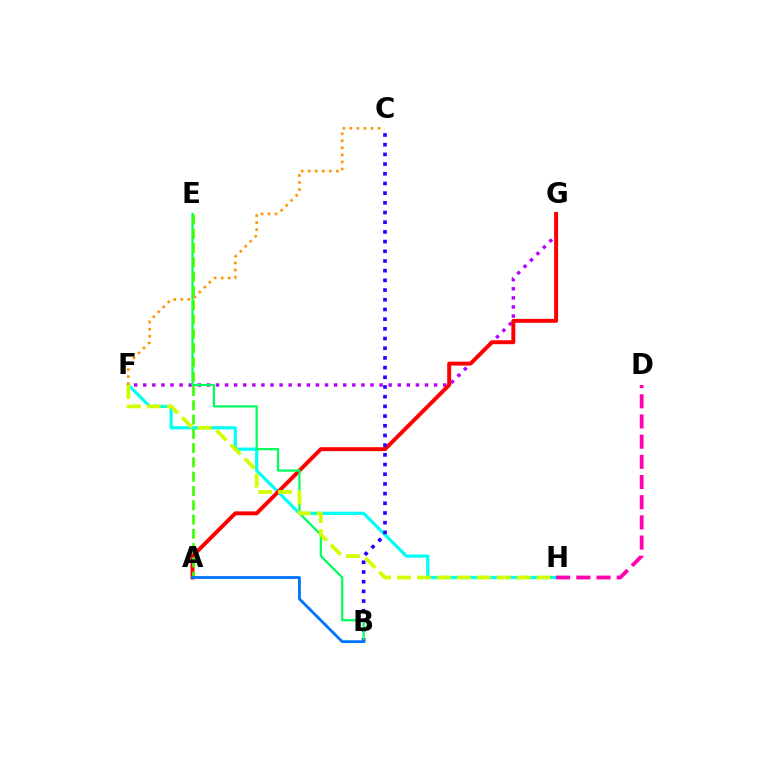{('F', 'G'): [{'color': '#b900ff', 'line_style': 'dotted', 'thickness': 2.47}], ('F', 'H'): [{'color': '#00fff6', 'line_style': 'solid', 'thickness': 2.31}, {'color': '#d1ff00', 'line_style': 'dashed', 'thickness': 2.71}], ('A', 'G'): [{'color': '#ff0000', 'line_style': 'solid', 'thickness': 2.84}], ('B', 'C'): [{'color': '#2500ff', 'line_style': 'dotted', 'thickness': 2.63}], ('B', 'E'): [{'color': '#00ff5c', 'line_style': 'solid', 'thickness': 1.6}], ('D', 'H'): [{'color': '#ff00ac', 'line_style': 'dashed', 'thickness': 2.74}], ('A', 'E'): [{'color': '#3dff00', 'line_style': 'dashed', 'thickness': 1.94}], ('A', 'B'): [{'color': '#0074ff', 'line_style': 'solid', 'thickness': 2.02}], ('C', 'F'): [{'color': '#ff9400', 'line_style': 'dotted', 'thickness': 1.91}]}